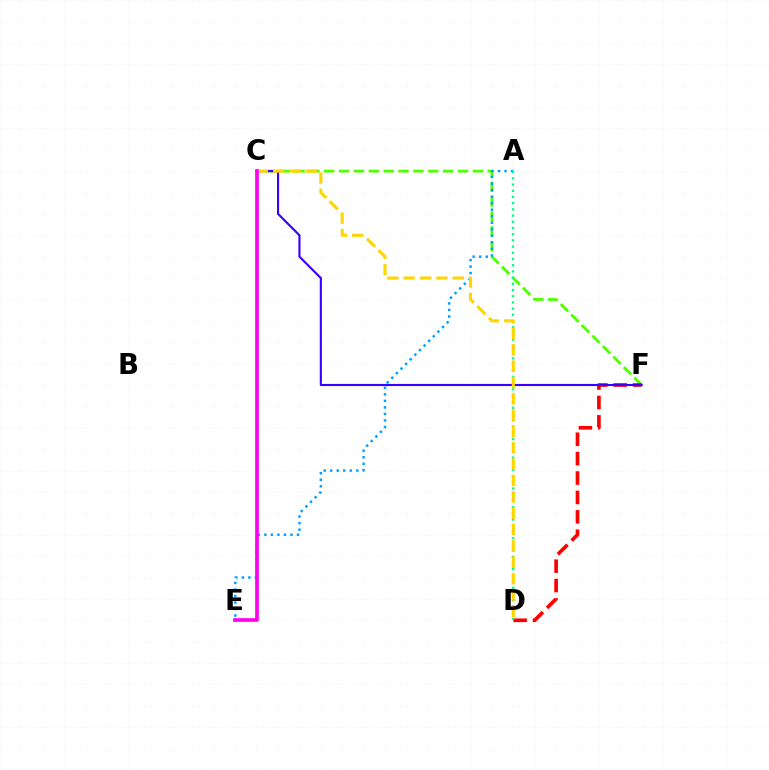{('C', 'F'): [{'color': '#4fff00', 'line_style': 'dashed', 'thickness': 2.02}, {'color': '#3700ff', 'line_style': 'solid', 'thickness': 1.53}], ('A', 'E'): [{'color': '#009eff', 'line_style': 'dotted', 'thickness': 1.77}], ('D', 'F'): [{'color': '#ff0000', 'line_style': 'dashed', 'thickness': 2.64}], ('A', 'D'): [{'color': '#00ff86', 'line_style': 'dotted', 'thickness': 1.69}], ('C', 'D'): [{'color': '#ffd500', 'line_style': 'dashed', 'thickness': 2.22}], ('C', 'E'): [{'color': '#ff00ed', 'line_style': 'solid', 'thickness': 2.64}]}